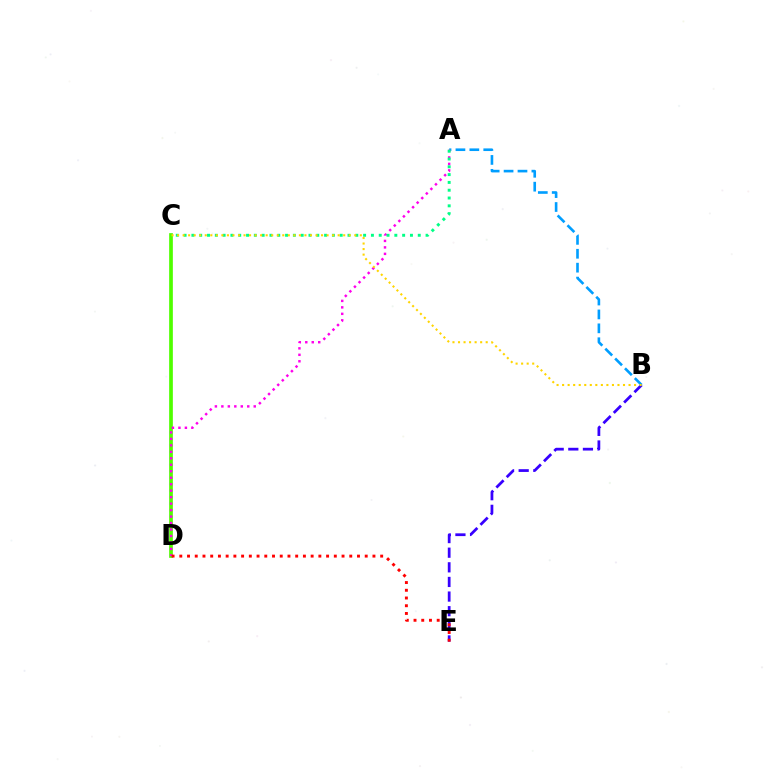{('B', 'E'): [{'color': '#3700ff', 'line_style': 'dashed', 'thickness': 1.99}], ('C', 'D'): [{'color': '#4fff00', 'line_style': 'solid', 'thickness': 2.67}], ('A', 'B'): [{'color': '#009eff', 'line_style': 'dashed', 'thickness': 1.89}], ('A', 'D'): [{'color': '#ff00ed', 'line_style': 'dotted', 'thickness': 1.76}], ('A', 'C'): [{'color': '#00ff86', 'line_style': 'dotted', 'thickness': 2.12}], ('B', 'C'): [{'color': '#ffd500', 'line_style': 'dotted', 'thickness': 1.5}], ('D', 'E'): [{'color': '#ff0000', 'line_style': 'dotted', 'thickness': 2.1}]}